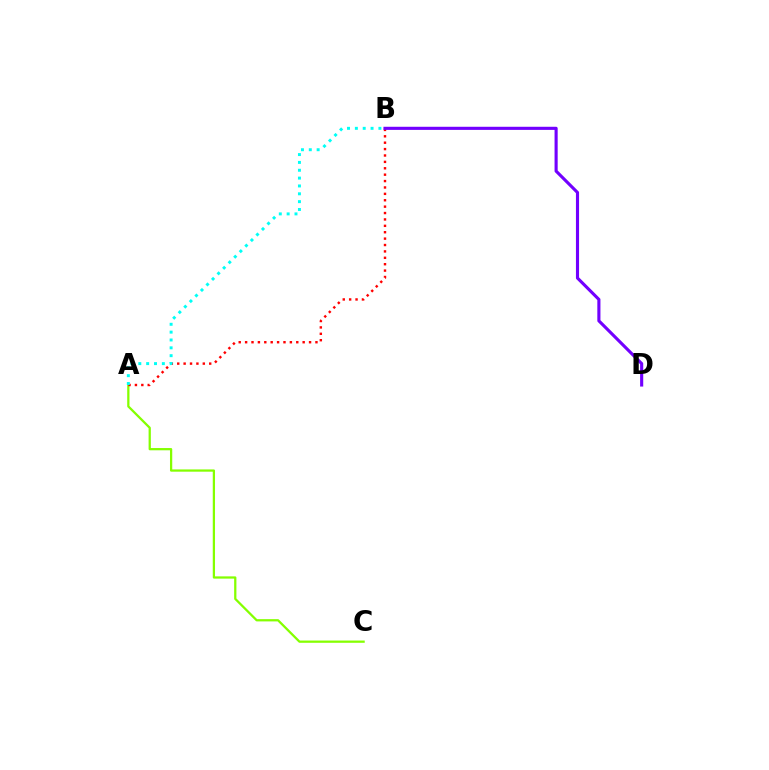{('A', 'C'): [{'color': '#84ff00', 'line_style': 'solid', 'thickness': 1.62}], ('A', 'B'): [{'color': '#ff0000', 'line_style': 'dotted', 'thickness': 1.74}, {'color': '#00fff6', 'line_style': 'dotted', 'thickness': 2.13}], ('B', 'D'): [{'color': '#7200ff', 'line_style': 'solid', 'thickness': 2.24}]}